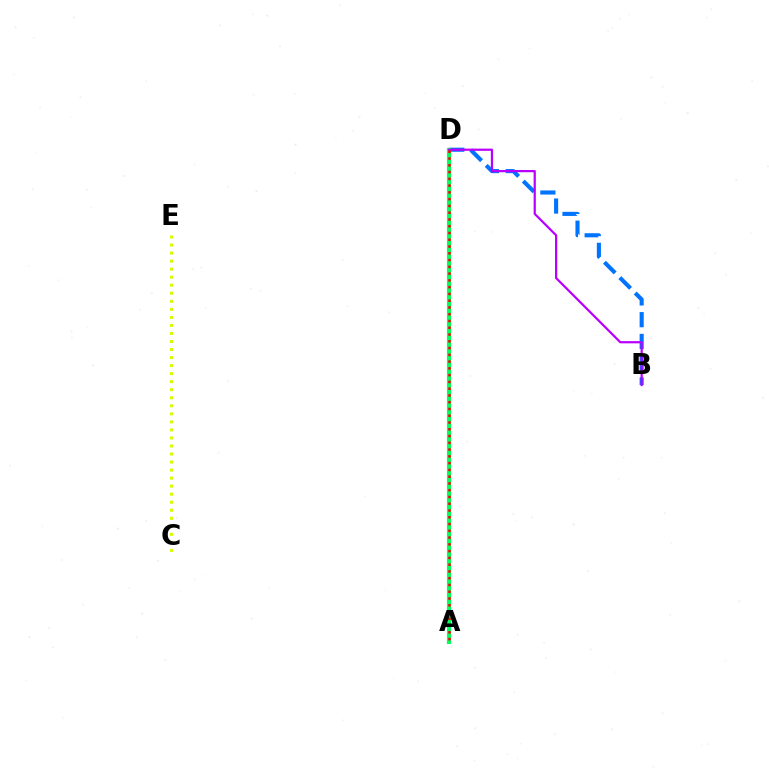{('B', 'D'): [{'color': '#0074ff', 'line_style': 'dashed', 'thickness': 2.96}, {'color': '#b900ff', 'line_style': 'solid', 'thickness': 1.6}], ('A', 'D'): [{'color': '#00ff5c', 'line_style': 'solid', 'thickness': 3.0}, {'color': '#ff0000', 'line_style': 'dotted', 'thickness': 1.84}], ('C', 'E'): [{'color': '#d1ff00', 'line_style': 'dotted', 'thickness': 2.18}]}